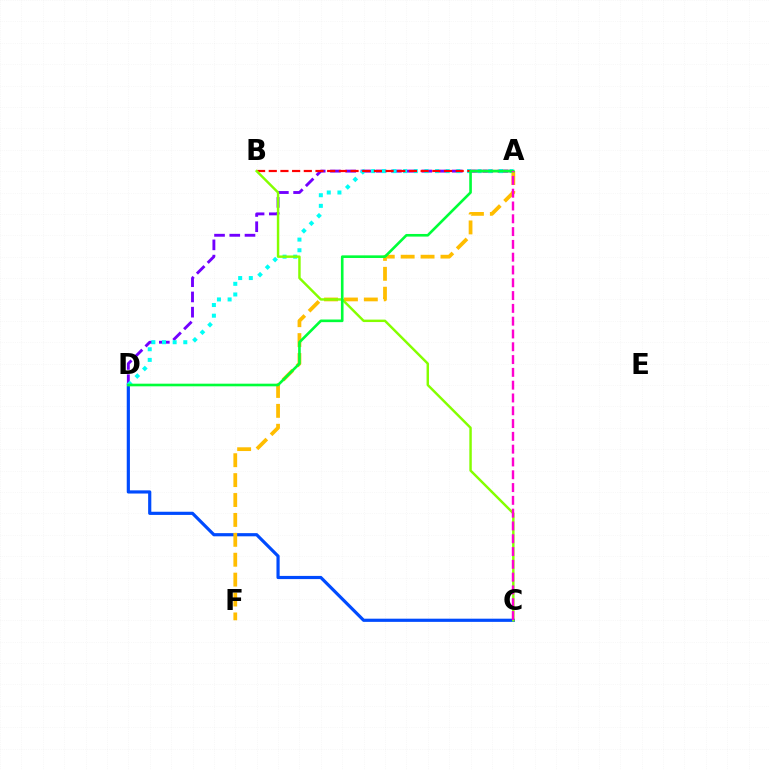{('A', 'D'): [{'color': '#7200ff', 'line_style': 'dashed', 'thickness': 2.07}, {'color': '#00fff6', 'line_style': 'dotted', 'thickness': 2.89}, {'color': '#00ff39', 'line_style': 'solid', 'thickness': 1.9}], ('C', 'D'): [{'color': '#004bff', 'line_style': 'solid', 'thickness': 2.29}], ('A', 'F'): [{'color': '#ffbd00', 'line_style': 'dashed', 'thickness': 2.7}], ('A', 'B'): [{'color': '#ff0000', 'line_style': 'dashed', 'thickness': 1.59}], ('B', 'C'): [{'color': '#84ff00', 'line_style': 'solid', 'thickness': 1.76}], ('A', 'C'): [{'color': '#ff00cf', 'line_style': 'dashed', 'thickness': 1.74}]}